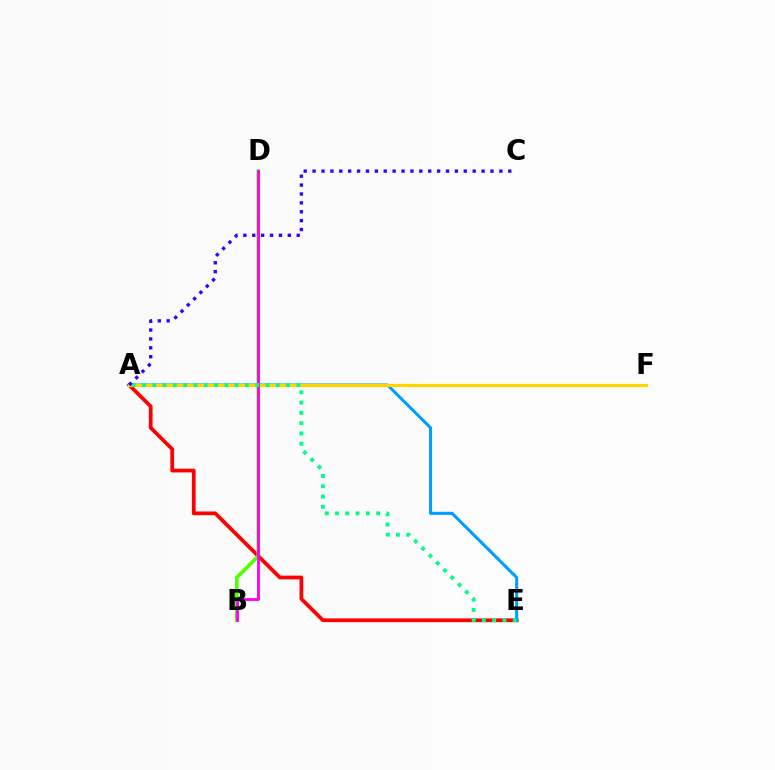{('A', 'E'): [{'color': '#ff0000', 'line_style': 'solid', 'thickness': 2.7}, {'color': '#009eff', 'line_style': 'solid', 'thickness': 2.2}, {'color': '#00ff86', 'line_style': 'dotted', 'thickness': 2.8}], ('B', 'D'): [{'color': '#4fff00', 'line_style': 'solid', 'thickness': 2.64}, {'color': '#ff00ed', 'line_style': 'solid', 'thickness': 2.03}], ('A', 'F'): [{'color': '#ffd500', 'line_style': 'solid', 'thickness': 2.32}], ('A', 'C'): [{'color': '#3700ff', 'line_style': 'dotted', 'thickness': 2.42}]}